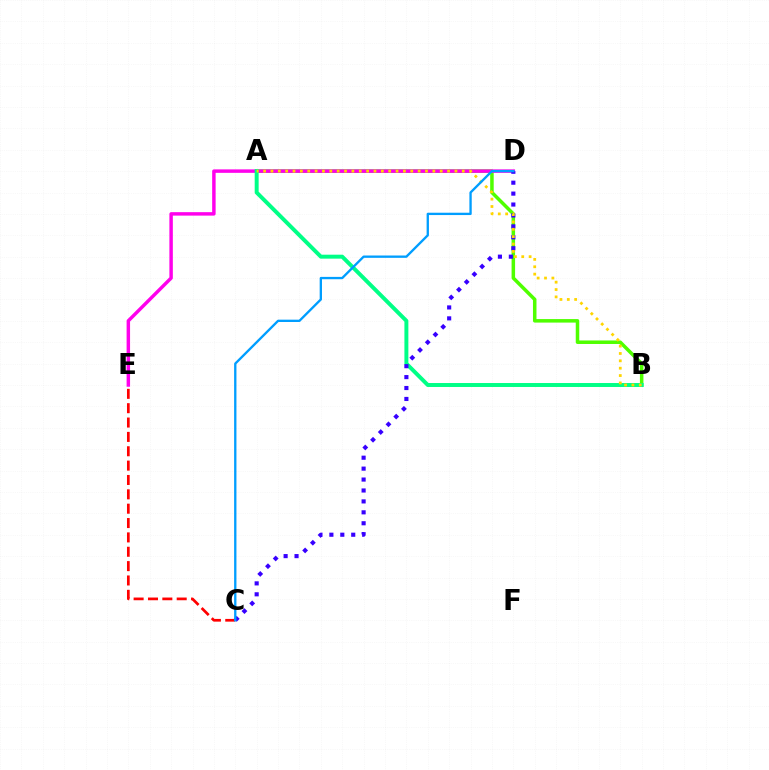{('A', 'B'): [{'color': '#4fff00', 'line_style': 'solid', 'thickness': 2.53}, {'color': '#00ff86', 'line_style': 'solid', 'thickness': 2.85}, {'color': '#ffd500', 'line_style': 'dotted', 'thickness': 2.0}], ('C', 'E'): [{'color': '#ff0000', 'line_style': 'dashed', 'thickness': 1.95}], ('D', 'E'): [{'color': '#ff00ed', 'line_style': 'solid', 'thickness': 2.49}], ('C', 'D'): [{'color': '#3700ff', 'line_style': 'dotted', 'thickness': 2.97}, {'color': '#009eff', 'line_style': 'solid', 'thickness': 1.68}]}